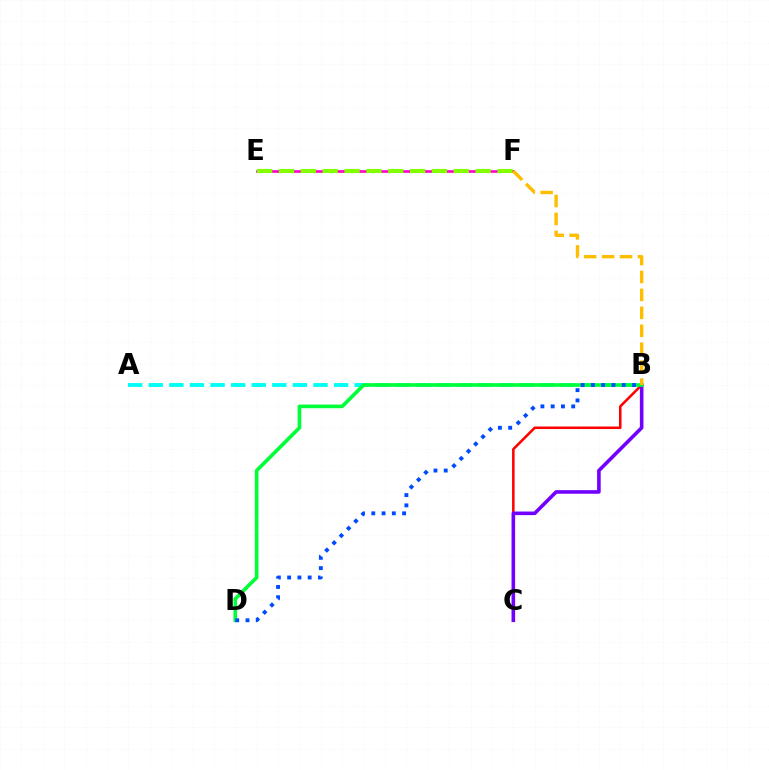{('E', 'F'): [{'color': '#ff00cf', 'line_style': 'solid', 'thickness': 1.89}, {'color': '#84ff00', 'line_style': 'dashed', 'thickness': 2.97}], ('B', 'C'): [{'color': '#ff0000', 'line_style': 'solid', 'thickness': 1.83}, {'color': '#7200ff', 'line_style': 'solid', 'thickness': 2.59}], ('A', 'B'): [{'color': '#00fff6', 'line_style': 'dashed', 'thickness': 2.8}], ('B', 'D'): [{'color': '#00ff39', 'line_style': 'solid', 'thickness': 2.62}, {'color': '#004bff', 'line_style': 'dotted', 'thickness': 2.79}], ('B', 'F'): [{'color': '#ffbd00', 'line_style': 'dashed', 'thickness': 2.44}]}